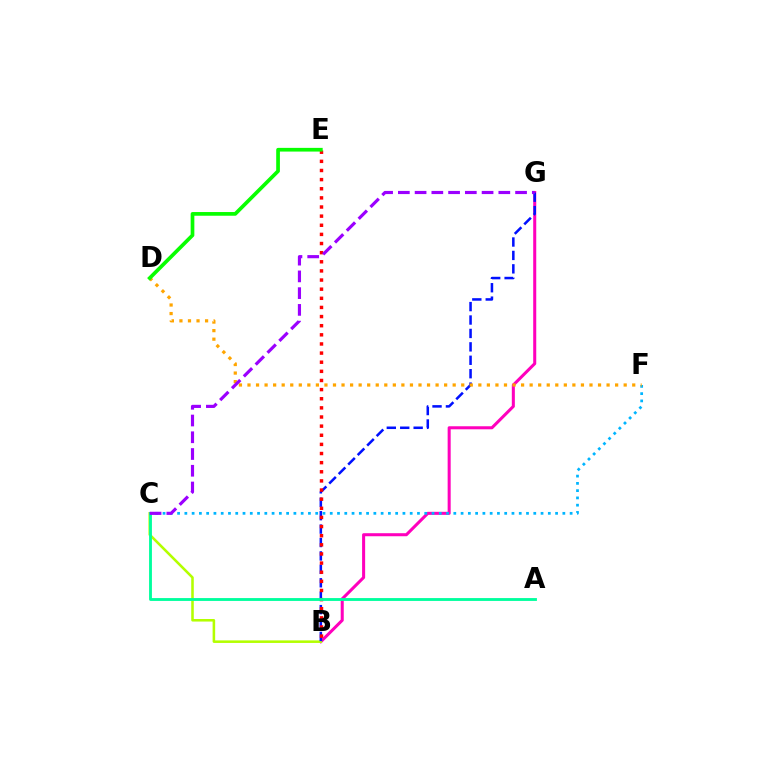{('B', 'G'): [{'color': '#ff00bd', 'line_style': 'solid', 'thickness': 2.19}, {'color': '#0010ff', 'line_style': 'dashed', 'thickness': 1.82}], ('B', 'C'): [{'color': '#b3ff00', 'line_style': 'solid', 'thickness': 1.84}], ('C', 'F'): [{'color': '#00b5ff', 'line_style': 'dotted', 'thickness': 1.98}], ('B', 'E'): [{'color': '#ff0000', 'line_style': 'dotted', 'thickness': 2.48}], ('A', 'C'): [{'color': '#00ff9d', 'line_style': 'solid', 'thickness': 2.05}], ('D', 'F'): [{'color': '#ffa500', 'line_style': 'dotted', 'thickness': 2.32}], ('C', 'G'): [{'color': '#9b00ff', 'line_style': 'dashed', 'thickness': 2.27}], ('D', 'E'): [{'color': '#08ff00', 'line_style': 'solid', 'thickness': 2.66}]}